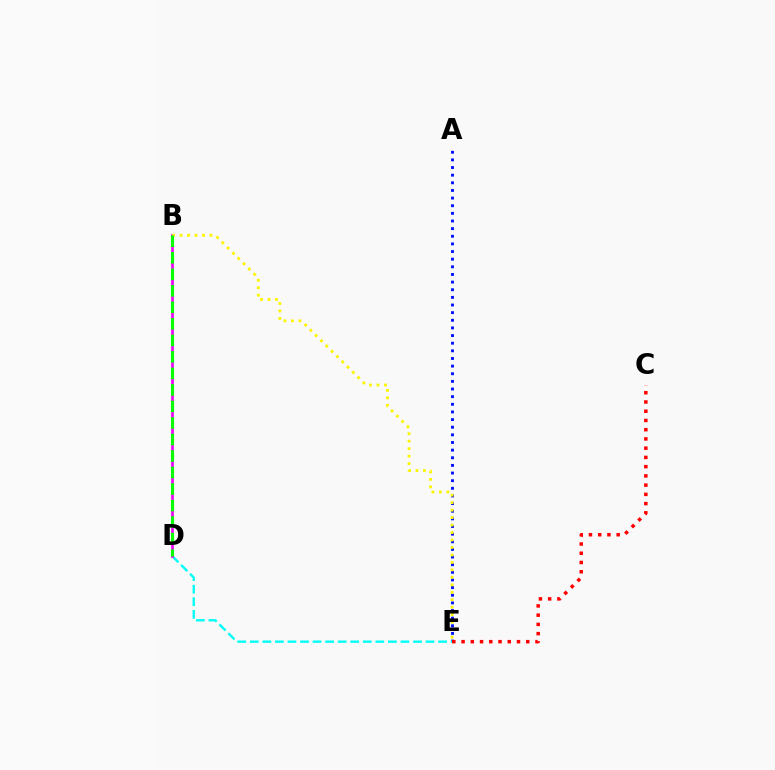{('A', 'E'): [{'color': '#0010ff', 'line_style': 'dotted', 'thickness': 2.08}], ('D', 'E'): [{'color': '#00fff6', 'line_style': 'dashed', 'thickness': 1.71}], ('B', 'D'): [{'color': '#ee00ff', 'line_style': 'solid', 'thickness': 1.93}, {'color': '#08ff00', 'line_style': 'dashed', 'thickness': 2.24}], ('B', 'E'): [{'color': '#fcf500', 'line_style': 'dotted', 'thickness': 2.03}], ('C', 'E'): [{'color': '#ff0000', 'line_style': 'dotted', 'thickness': 2.51}]}